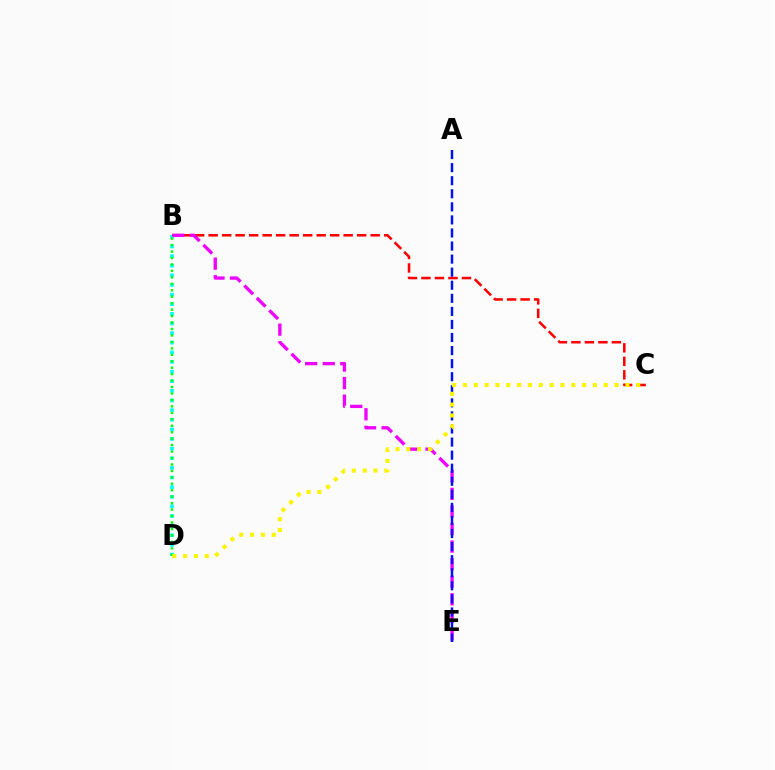{('B', 'D'): [{'color': '#00fff6', 'line_style': 'dotted', 'thickness': 2.62}, {'color': '#08ff00', 'line_style': 'dotted', 'thickness': 1.75}], ('B', 'C'): [{'color': '#ff0000', 'line_style': 'dashed', 'thickness': 1.83}], ('B', 'E'): [{'color': '#ee00ff', 'line_style': 'dashed', 'thickness': 2.39}], ('A', 'E'): [{'color': '#0010ff', 'line_style': 'dashed', 'thickness': 1.78}], ('C', 'D'): [{'color': '#fcf500', 'line_style': 'dotted', 'thickness': 2.94}]}